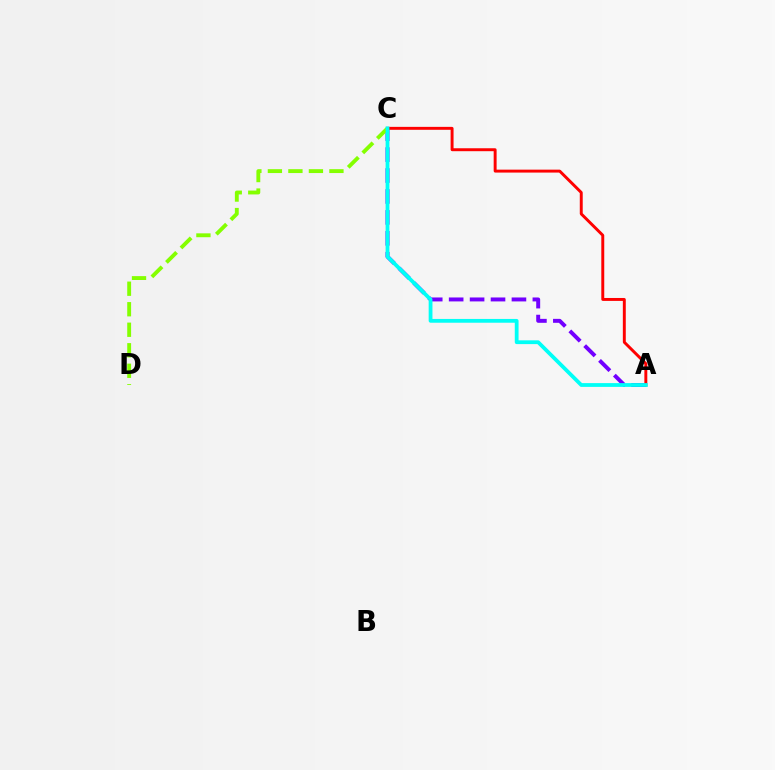{('A', 'C'): [{'color': '#7200ff', 'line_style': 'dashed', 'thickness': 2.84}, {'color': '#ff0000', 'line_style': 'solid', 'thickness': 2.11}, {'color': '#00fff6', 'line_style': 'solid', 'thickness': 2.72}], ('C', 'D'): [{'color': '#84ff00', 'line_style': 'dashed', 'thickness': 2.79}]}